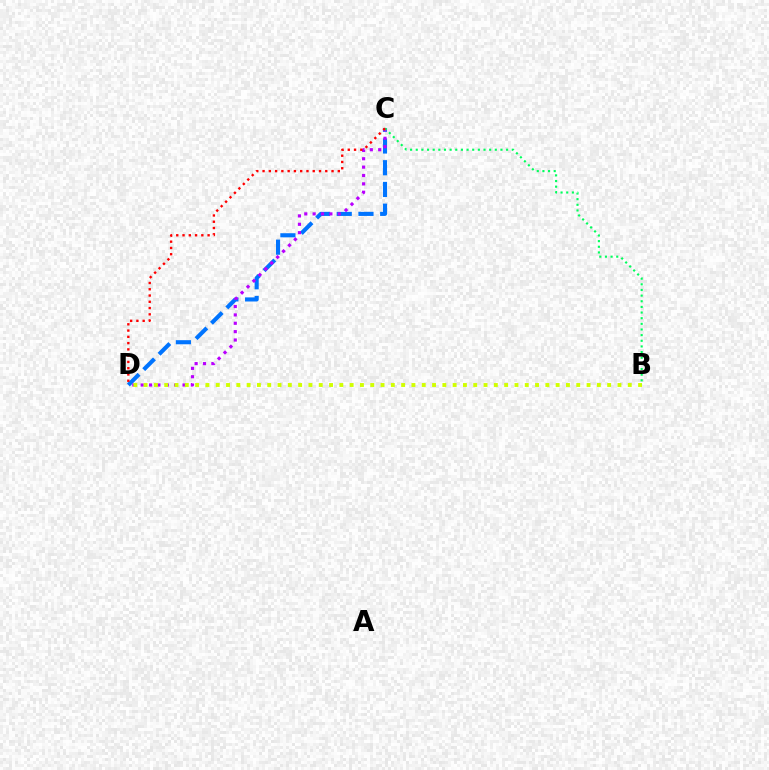{('C', 'D'): [{'color': '#0074ff', 'line_style': 'dashed', 'thickness': 2.95}, {'color': '#b900ff', 'line_style': 'dotted', 'thickness': 2.27}, {'color': '#ff0000', 'line_style': 'dotted', 'thickness': 1.7}], ('B', 'D'): [{'color': '#d1ff00', 'line_style': 'dotted', 'thickness': 2.8}], ('B', 'C'): [{'color': '#00ff5c', 'line_style': 'dotted', 'thickness': 1.53}]}